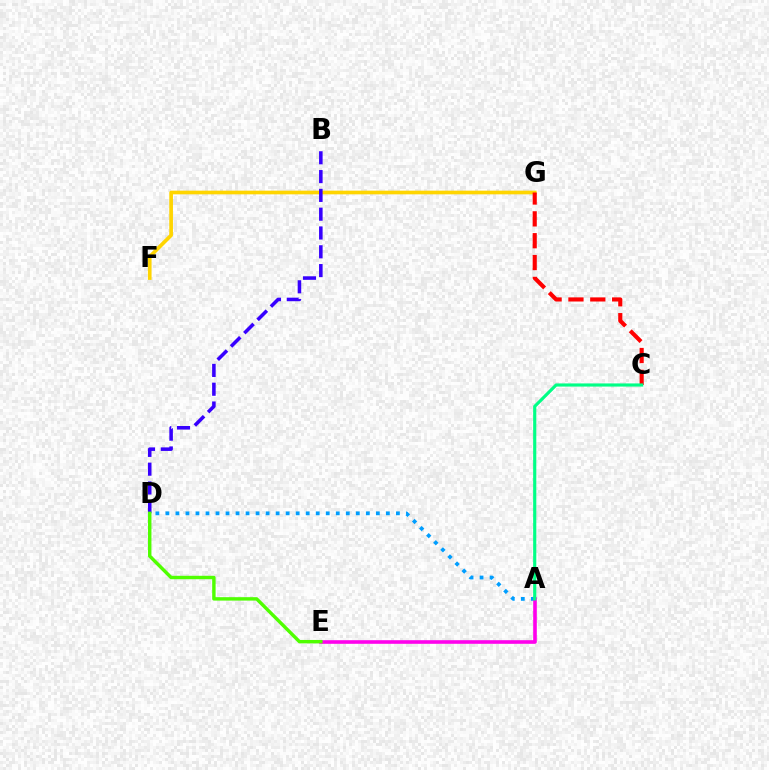{('A', 'D'): [{'color': '#009eff', 'line_style': 'dotted', 'thickness': 2.72}], ('F', 'G'): [{'color': '#ffd500', 'line_style': 'solid', 'thickness': 2.65}], ('B', 'D'): [{'color': '#3700ff', 'line_style': 'dashed', 'thickness': 2.55}], ('A', 'E'): [{'color': '#ff00ed', 'line_style': 'solid', 'thickness': 2.6}], ('C', 'G'): [{'color': '#ff0000', 'line_style': 'dashed', 'thickness': 2.97}], ('A', 'C'): [{'color': '#00ff86', 'line_style': 'solid', 'thickness': 2.27}], ('D', 'E'): [{'color': '#4fff00', 'line_style': 'solid', 'thickness': 2.46}]}